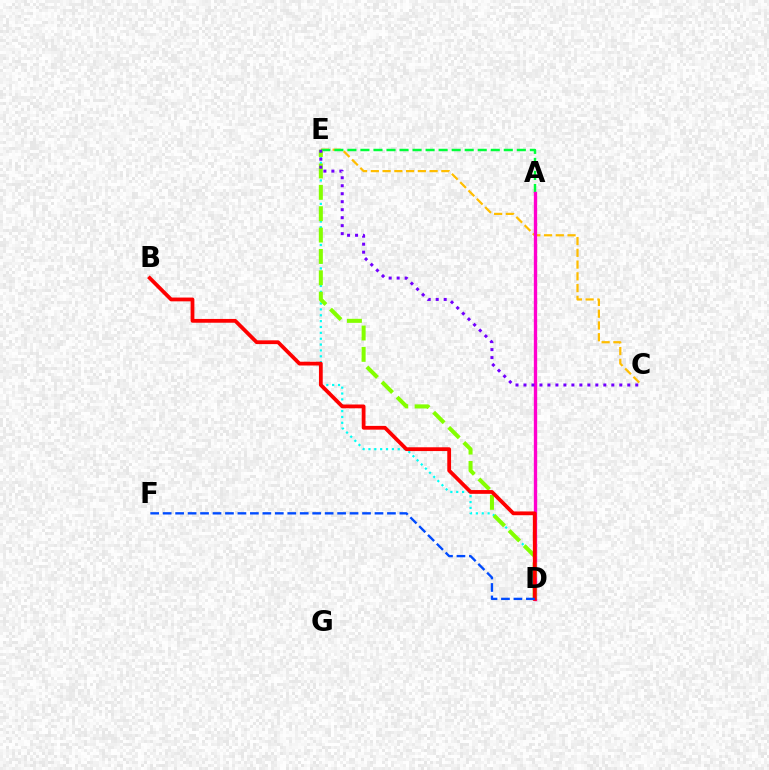{('C', 'E'): [{'color': '#ffbd00', 'line_style': 'dashed', 'thickness': 1.6}, {'color': '#7200ff', 'line_style': 'dotted', 'thickness': 2.17}], ('A', 'E'): [{'color': '#00ff39', 'line_style': 'dashed', 'thickness': 1.77}], ('A', 'D'): [{'color': '#ff00cf', 'line_style': 'solid', 'thickness': 2.41}], ('D', 'E'): [{'color': '#00fff6', 'line_style': 'dotted', 'thickness': 1.59}, {'color': '#84ff00', 'line_style': 'dashed', 'thickness': 2.9}], ('B', 'D'): [{'color': '#ff0000', 'line_style': 'solid', 'thickness': 2.72}], ('D', 'F'): [{'color': '#004bff', 'line_style': 'dashed', 'thickness': 1.69}]}